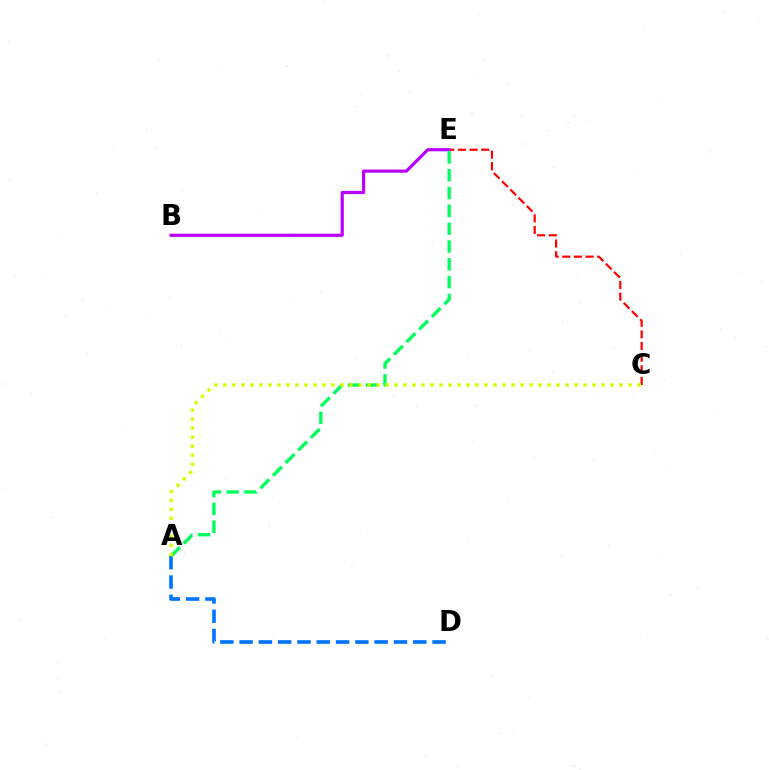{('A', 'D'): [{'color': '#0074ff', 'line_style': 'dashed', 'thickness': 2.62}], ('C', 'E'): [{'color': '#ff0000', 'line_style': 'dashed', 'thickness': 1.58}], ('B', 'E'): [{'color': '#b900ff', 'line_style': 'solid', 'thickness': 2.29}], ('A', 'E'): [{'color': '#00ff5c', 'line_style': 'dashed', 'thickness': 2.42}], ('A', 'C'): [{'color': '#d1ff00', 'line_style': 'dotted', 'thickness': 2.45}]}